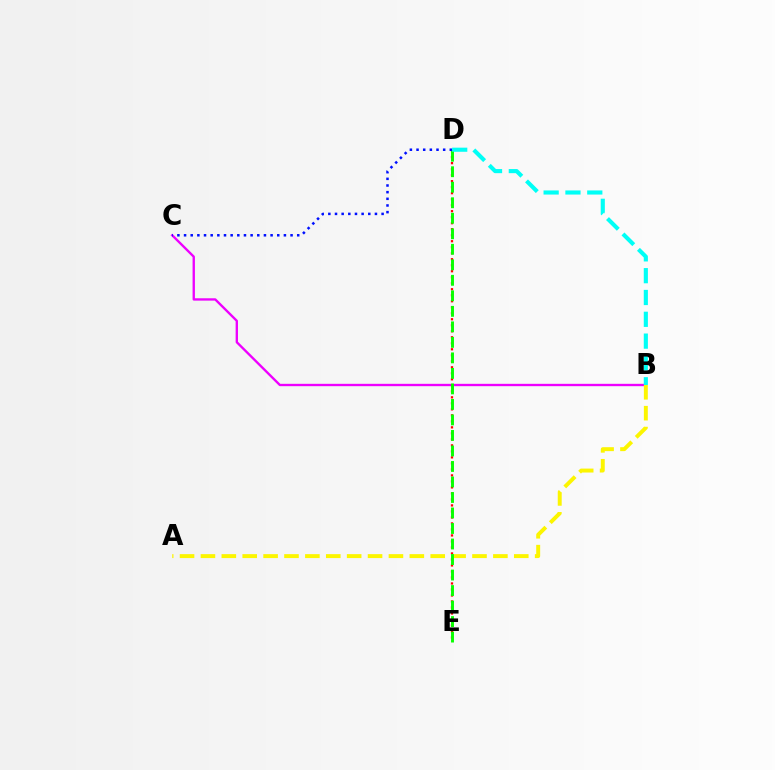{('B', 'C'): [{'color': '#ee00ff', 'line_style': 'solid', 'thickness': 1.69}], ('D', 'E'): [{'color': '#ff0000', 'line_style': 'dotted', 'thickness': 1.63}, {'color': '#08ff00', 'line_style': 'dashed', 'thickness': 2.11}], ('A', 'B'): [{'color': '#fcf500', 'line_style': 'dashed', 'thickness': 2.84}], ('C', 'D'): [{'color': '#0010ff', 'line_style': 'dotted', 'thickness': 1.81}], ('B', 'D'): [{'color': '#00fff6', 'line_style': 'dashed', 'thickness': 2.96}]}